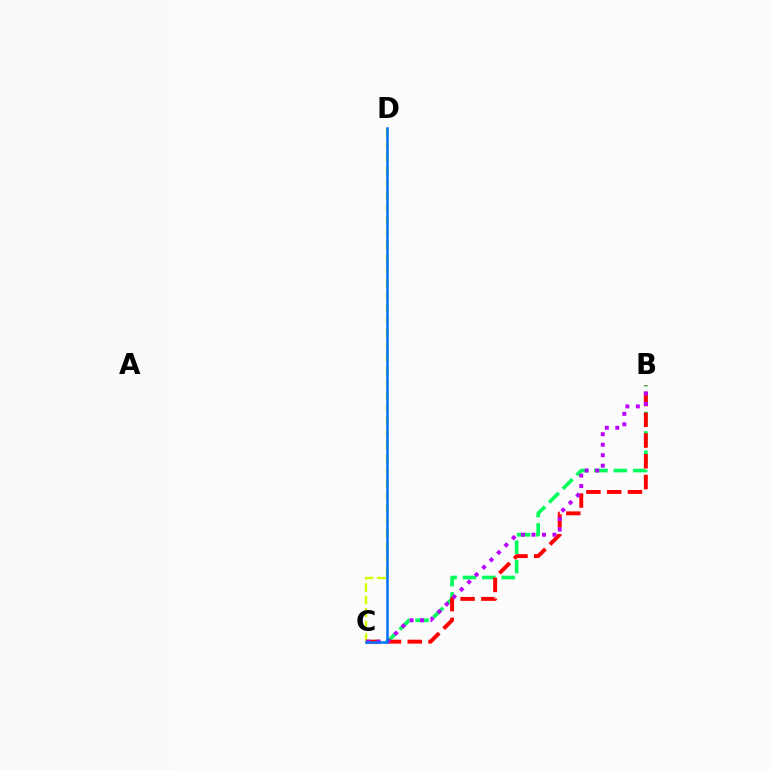{('B', 'C'): [{'color': '#00ff5c', 'line_style': 'dashed', 'thickness': 2.63}, {'color': '#ff0000', 'line_style': 'dashed', 'thickness': 2.82}, {'color': '#b900ff', 'line_style': 'dotted', 'thickness': 2.85}], ('C', 'D'): [{'color': '#d1ff00', 'line_style': 'dashed', 'thickness': 1.7}, {'color': '#0074ff', 'line_style': 'solid', 'thickness': 1.84}]}